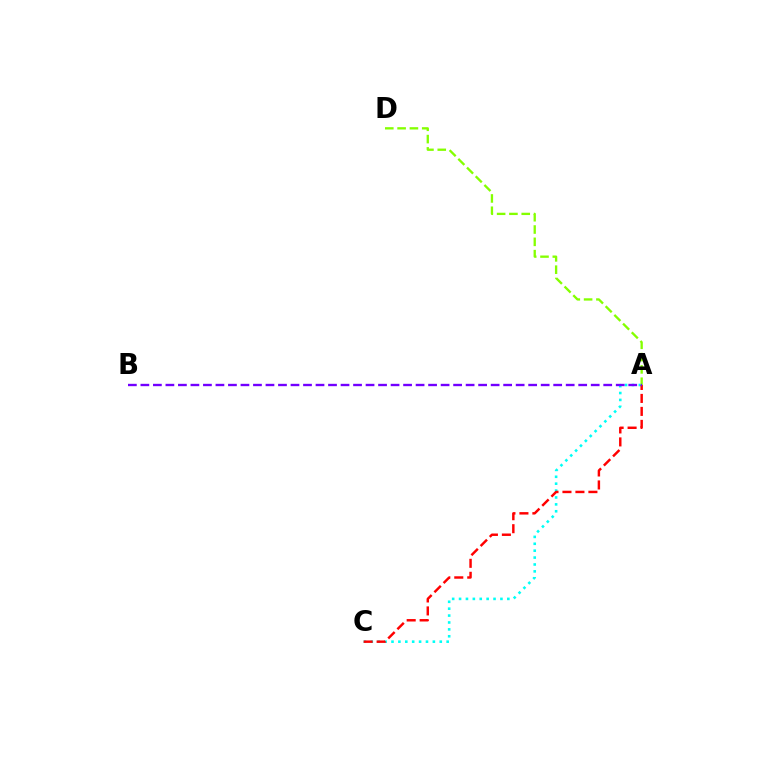{('A', 'C'): [{'color': '#00fff6', 'line_style': 'dotted', 'thickness': 1.87}, {'color': '#ff0000', 'line_style': 'dashed', 'thickness': 1.76}], ('A', 'D'): [{'color': '#84ff00', 'line_style': 'dashed', 'thickness': 1.67}], ('A', 'B'): [{'color': '#7200ff', 'line_style': 'dashed', 'thickness': 1.7}]}